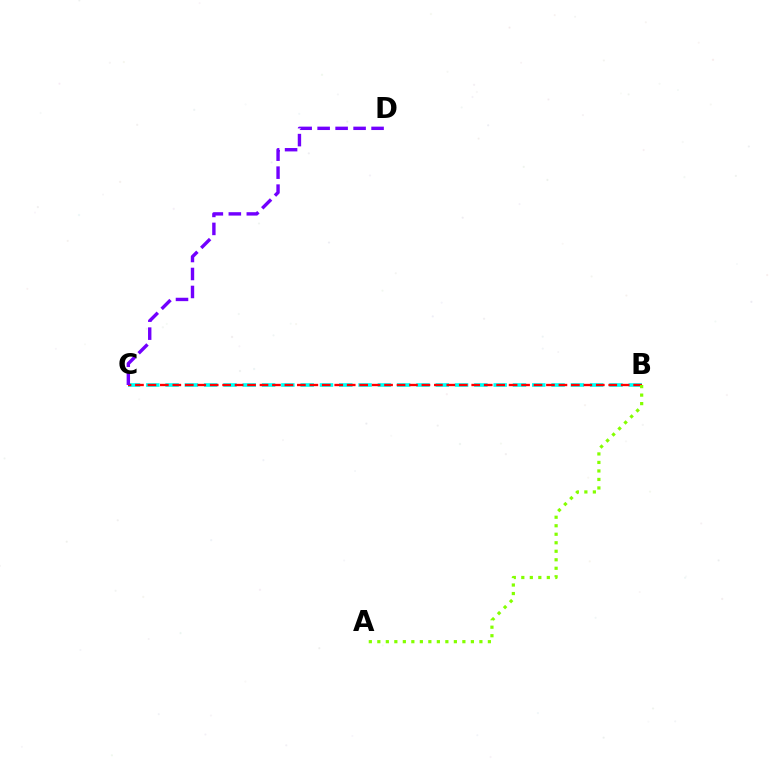{('B', 'C'): [{'color': '#00fff6', 'line_style': 'dashed', 'thickness': 2.62}, {'color': '#ff0000', 'line_style': 'dashed', 'thickness': 1.69}], ('A', 'B'): [{'color': '#84ff00', 'line_style': 'dotted', 'thickness': 2.31}], ('C', 'D'): [{'color': '#7200ff', 'line_style': 'dashed', 'thickness': 2.44}]}